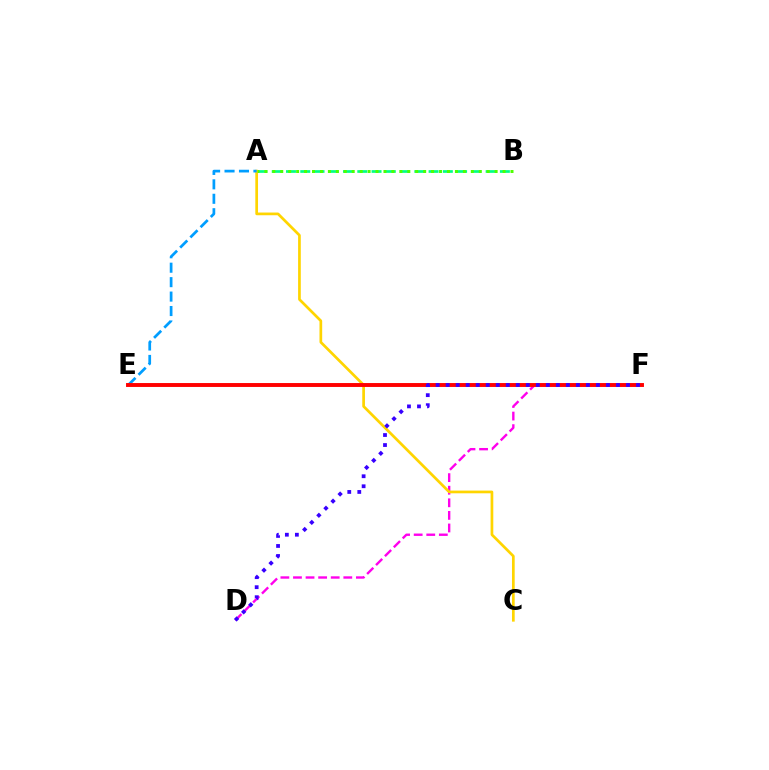{('A', 'B'): [{'color': '#00ff86', 'line_style': 'dashed', 'thickness': 1.94}, {'color': '#4fff00', 'line_style': 'dotted', 'thickness': 2.16}], ('D', 'F'): [{'color': '#ff00ed', 'line_style': 'dashed', 'thickness': 1.71}, {'color': '#3700ff', 'line_style': 'dotted', 'thickness': 2.72}], ('A', 'C'): [{'color': '#ffd500', 'line_style': 'solid', 'thickness': 1.95}], ('A', 'E'): [{'color': '#009eff', 'line_style': 'dashed', 'thickness': 1.96}], ('E', 'F'): [{'color': '#ff0000', 'line_style': 'solid', 'thickness': 2.81}]}